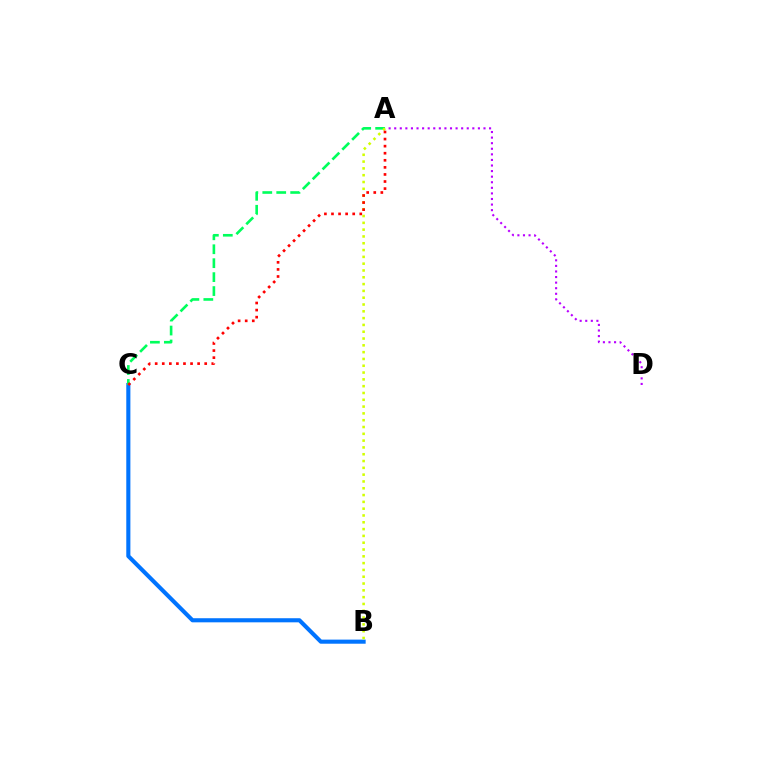{('B', 'C'): [{'color': '#0074ff', 'line_style': 'solid', 'thickness': 2.95}], ('A', 'C'): [{'color': '#00ff5c', 'line_style': 'dashed', 'thickness': 1.89}, {'color': '#ff0000', 'line_style': 'dotted', 'thickness': 1.92}], ('A', 'D'): [{'color': '#b900ff', 'line_style': 'dotted', 'thickness': 1.52}], ('A', 'B'): [{'color': '#d1ff00', 'line_style': 'dotted', 'thickness': 1.85}]}